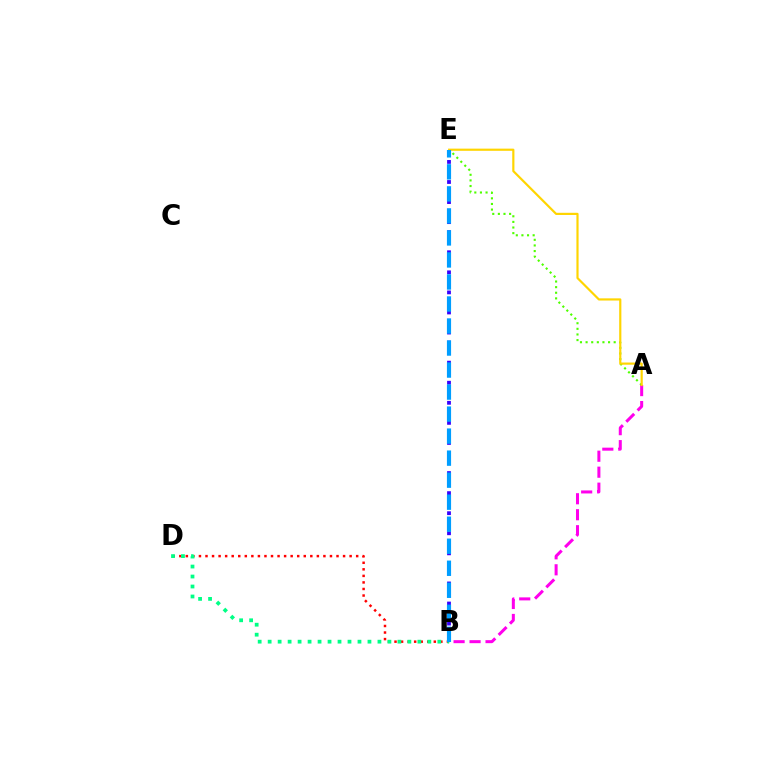{('A', 'E'): [{'color': '#4fff00', 'line_style': 'dotted', 'thickness': 1.53}, {'color': '#ffd500', 'line_style': 'solid', 'thickness': 1.57}], ('B', 'D'): [{'color': '#ff0000', 'line_style': 'dotted', 'thickness': 1.78}, {'color': '#00ff86', 'line_style': 'dotted', 'thickness': 2.71}], ('B', 'E'): [{'color': '#3700ff', 'line_style': 'dotted', 'thickness': 2.73}, {'color': '#009eff', 'line_style': 'dashed', 'thickness': 2.99}], ('A', 'B'): [{'color': '#ff00ed', 'line_style': 'dashed', 'thickness': 2.17}]}